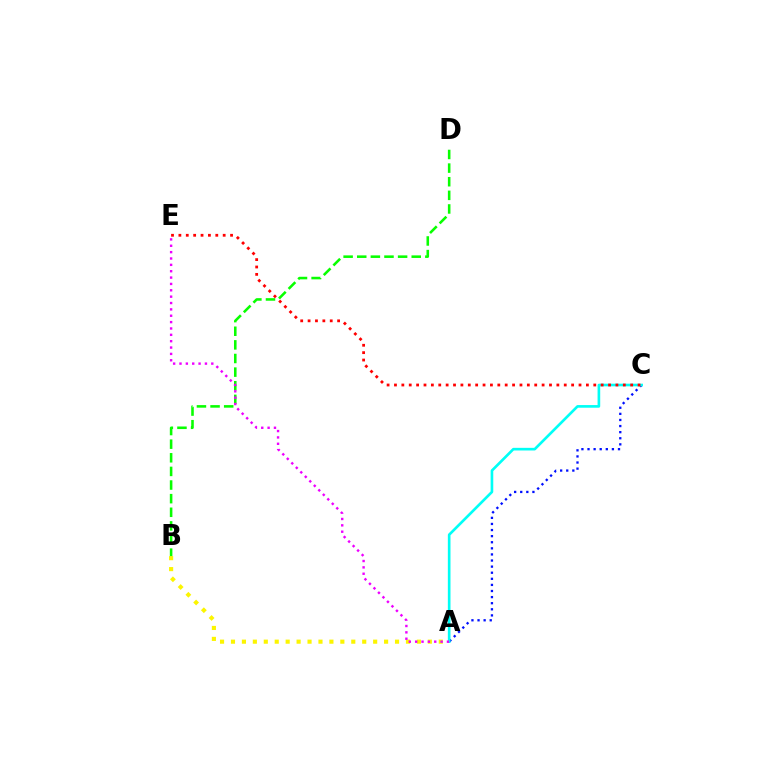{('A', 'B'): [{'color': '#fcf500', 'line_style': 'dotted', 'thickness': 2.97}], ('B', 'D'): [{'color': '#08ff00', 'line_style': 'dashed', 'thickness': 1.85}], ('A', 'C'): [{'color': '#0010ff', 'line_style': 'dotted', 'thickness': 1.66}, {'color': '#00fff6', 'line_style': 'solid', 'thickness': 1.91}], ('C', 'E'): [{'color': '#ff0000', 'line_style': 'dotted', 'thickness': 2.01}], ('A', 'E'): [{'color': '#ee00ff', 'line_style': 'dotted', 'thickness': 1.73}]}